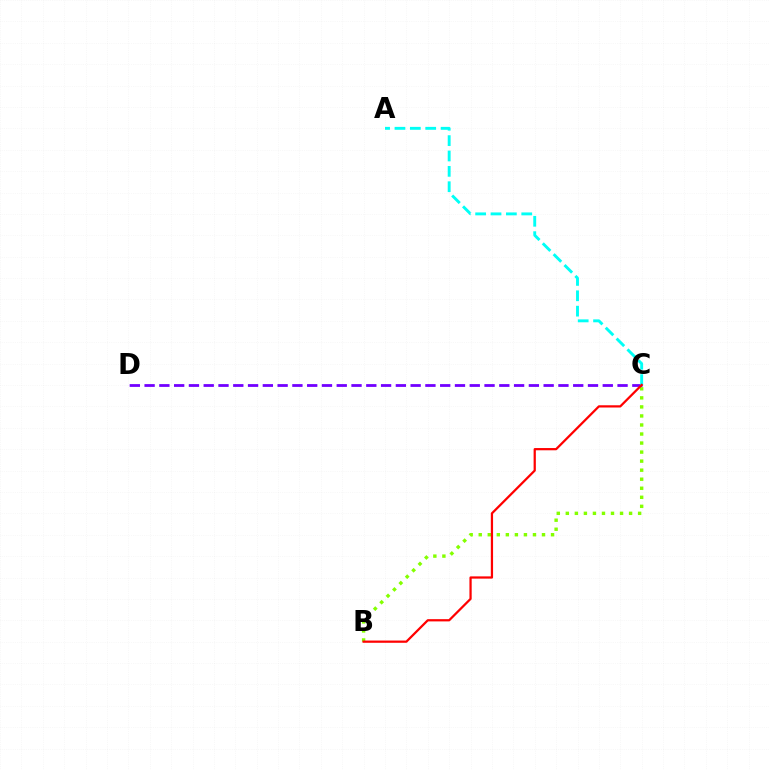{('C', 'D'): [{'color': '#7200ff', 'line_style': 'dashed', 'thickness': 2.01}], ('B', 'C'): [{'color': '#84ff00', 'line_style': 'dotted', 'thickness': 2.46}, {'color': '#ff0000', 'line_style': 'solid', 'thickness': 1.61}], ('A', 'C'): [{'color': '#00fff6', 'line_style': 'dashed', 'thickness': 2.09}]}